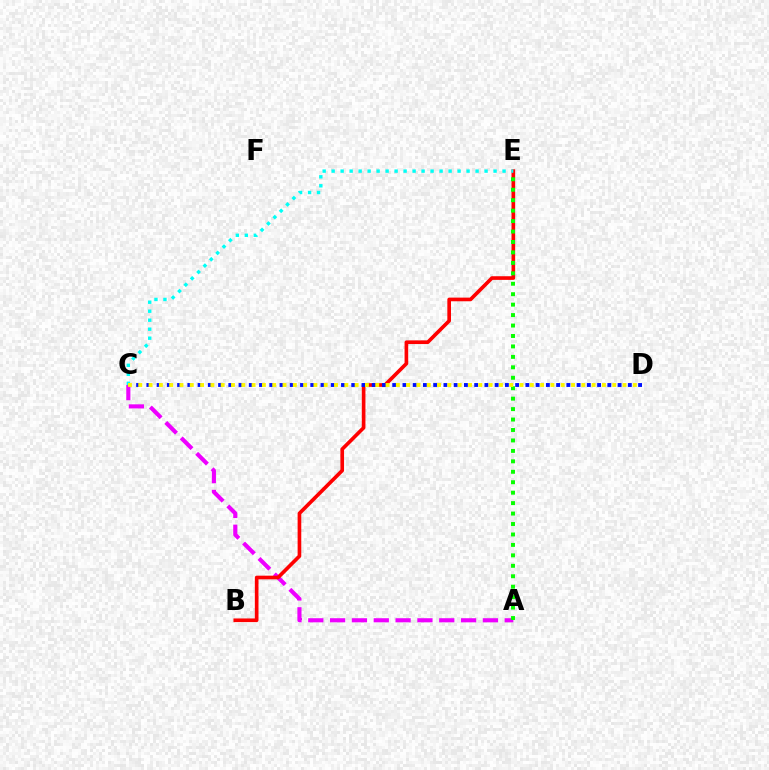{('A', 'C'): [{'color': '#ee00ff', 'line_style': 'dashed', 'thickness': 2.97}], ('B', 'E'): [{'color': '#ff0000', 'line_style': 'solid', 'thickness': 2.63}], ('C', 'D'): [{'color': '#0010ff', 'line_style': 'dotted', 'thickness': 2.78}, {'color': '#fcf500', 'line_style': 'dotted', 'thickness': 2.8}], ('A', 'E'): [{'color': '#08ff00', 'line_style': 'dotted', 'thickness': 2.84}], ('C', 'E'): [{'color': '#00fff6', 'line_style': 'dotted', 'thickness': 2.44}]}